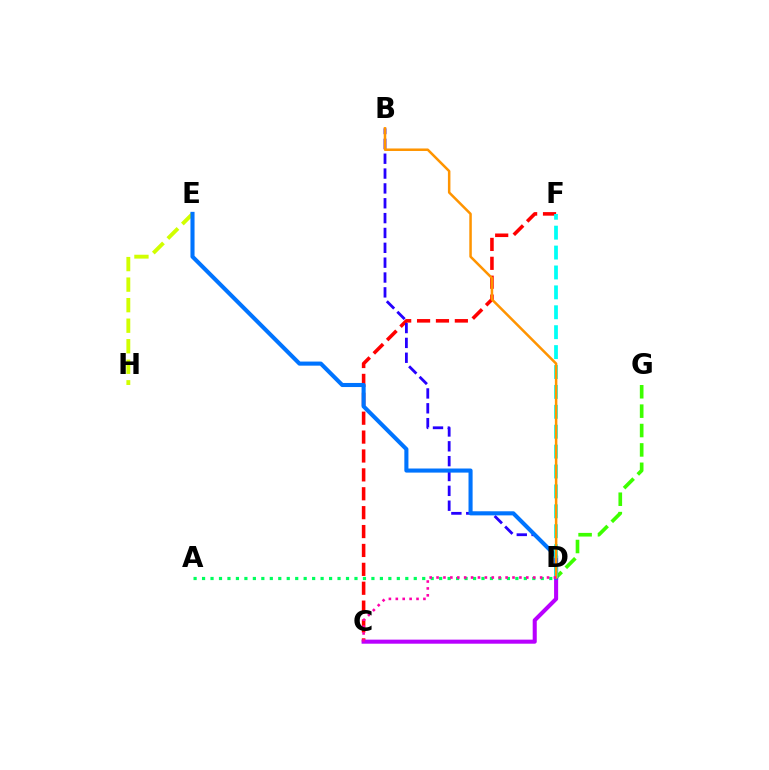{('C', 'F'): [{'color': '#ff0000', 'line_style': 'dashed', 'thickness': 2.57}], ('B', 'D'): [{'color': '#2500ff', 'line_style': 'dashed', 'thickness': 2.02}, {'color': '#ff9400', 'line_style': 'solid', 'thickness': 1.81}], ('E', 'H'): [{'color': '#d1ff00', 'line_style': 'dashed', 'thickness': 2.79}], ('D', 'G'): [{'color': '#3dff00', 'line_style': 'dashed', 'thickness': 2.63}], ('C', 'D'): [{'color': '#b900ff', 'line_style': 'solid', 'thickness': 2.92}, {'color': '#ff00ac', 'line_style': 'dotted', 'thickness': 1.88}], ('D', 'E'): [{'color': '#0074ff', 'line_style': 'solid', 'thickness': 2.94}], ('D', 'F'): [{'color': '#00fff6', 'line_style': 'dashed', 'thickness': 2.7}], ('A', 'D'): [{'color': '#00ff5c', 'line_style': 'dotted', 'thickness': 2.3}]}